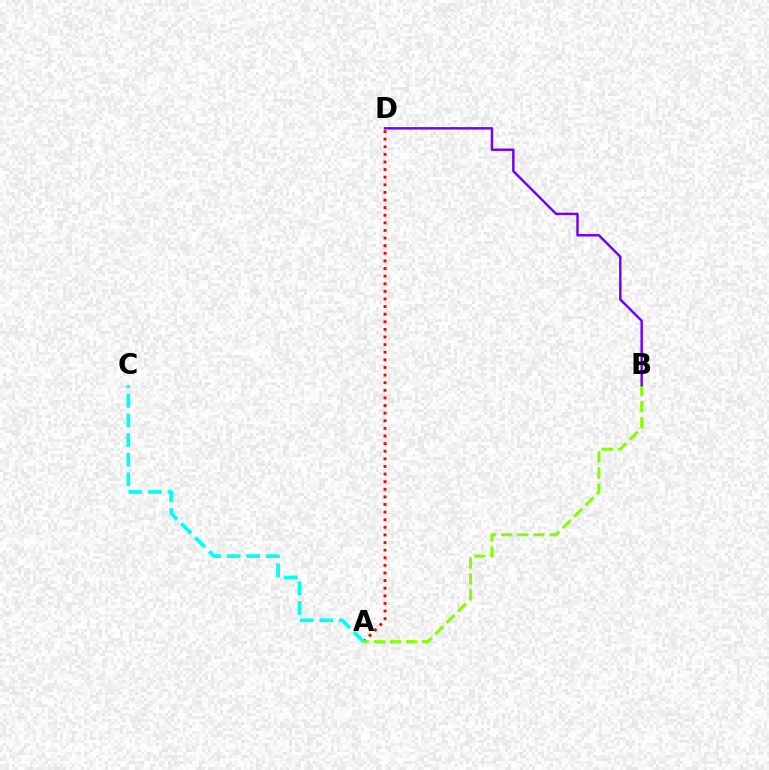{('A', 'D'): [{'color': '#ff0000', 'line_style': 'dotted', 'thickness': 2.07}], ('A', 'B'): [{'color': '#84ff00', 'line_style': 'dashed', 'thickness': 2.19}], ('A', 'C'): [{'color': '#00fff6', 'line_style': 'dashed', 'thickness': 2.67}], ('B', 'D'): [{'color': '#7200ff', 'line_style': 'solid', 'thickness': 1.76}]}